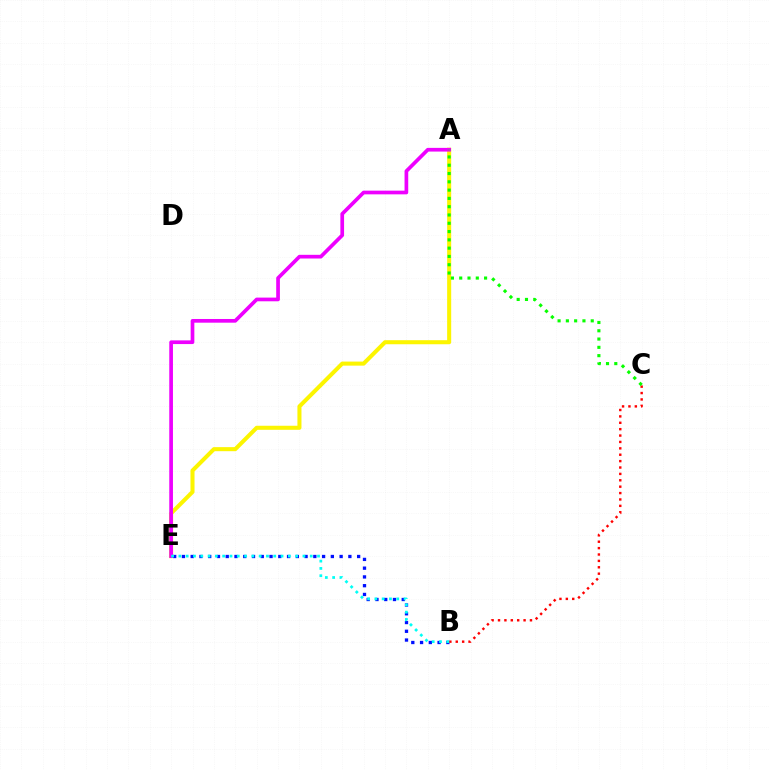{('A', 'E'): [{'color': '#fcf500', 'line_style': 'solid', 'thickness': 2.92}, {'color': '#ee00ff', 'line_style': 'solid', 'thickness': 2.66}], ('B', 'E'): [{'color': '#0010ff', 'line_style': 'dotted', 'thickness': 2.38}, {'color': '#00fff6', 'line_style': 'dotted', 'thickness': 1.98}], ('B', 'C'): [{'color': '#ff0000', 'line_style': 'dotted', 'thickness': 1.74}], ('A', 'C'): [{'color': '#08ff00', 'line_style': 'dotted', 'thickness': 2.25}]}